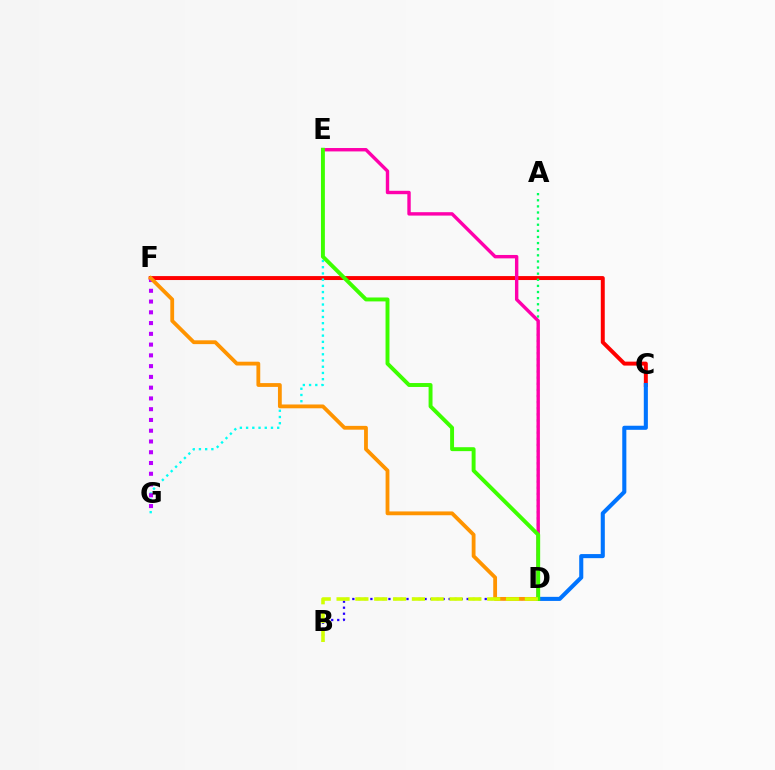{('C', 'F'): [{'color': '#ff0000', 'line_style': 'solid', 'thickness': 2.85}], ('A', 'D'): [{'color': '#00ff5c', 'line_style': 'dotted', 'thickness': 1.66}], ('E', 'G'): [{'color': '#00fff6', 'line_style': 'dotted', 'thickness': 1.69}], ('B', 'D'): [{'color': '#2500ff', 'line_style': 'dotted', 'thickness': 1.63}, {'color': '#d1ff00', 'line_style': 'dashed', 'thickness': 2.56}], ('D', 'E'): [{'color': '#ff00ac', 'line_style': 'solid', 'thickness': 2.45}, {'color': '#3dff00', 'line_style': 'solid', 'thickness': 2.82}], ('F', 'G'): [{'color': '#b900ff', 'line_style': 'dotted', 'thickness': 2.92}], ('C', 'D'): [{'color': '#0074ff', 'line_style': 'solid', 'thickness': 2.94}], ('D', 'F'): [{'color': '#ff9400', 'line_style': 'solid', 'thickness': 2.74}]}